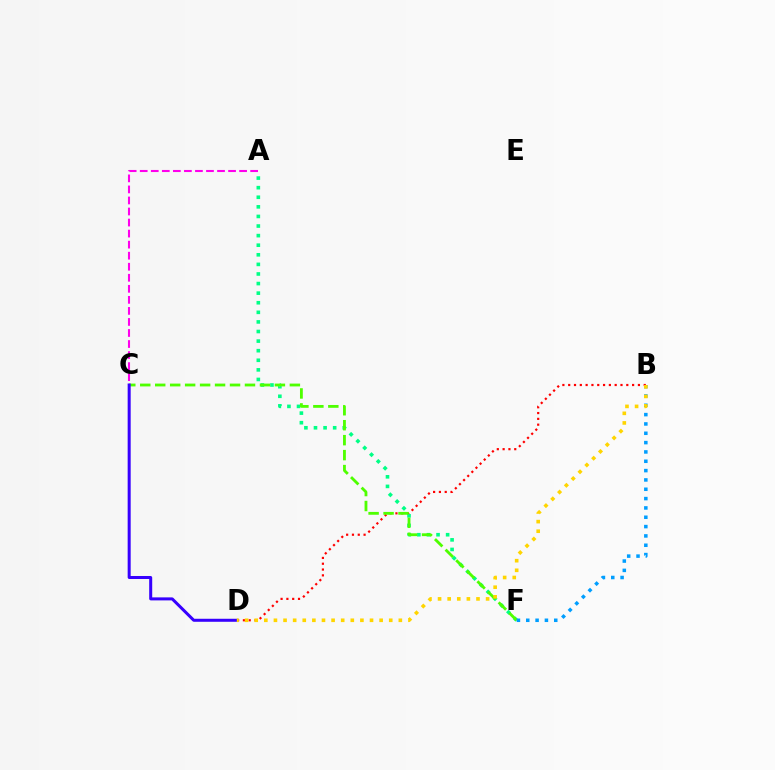{('B', 'D'): [{'color': '#ff0000', 'line_style': 'dotted', 'thickness': 1.58}, {'color': '#ffd500', 'line_style': 'dotted', 'thickness': 2.61}], ('A', 'F'): [{'color': '#00ff86', 'line_style': 'dotted', 'thickness': 2.61}], ('C', 'F'): [{'color': '#4fff00', 'line_style': 'dashed', 'thickness': 2.03}], ('B', 'F'): [{'color': '#009eff', 'line_style': 'dotted', 'thickness': 2.54}], ('A', 'C'): [{'color': '#ff00ed', 'line_style': 'dashed', 'thickness': 1.5}], ('C', 'D'): [{'color': '#3700ff', 'line_style': 'solid', 'thickness': 2.17}]}